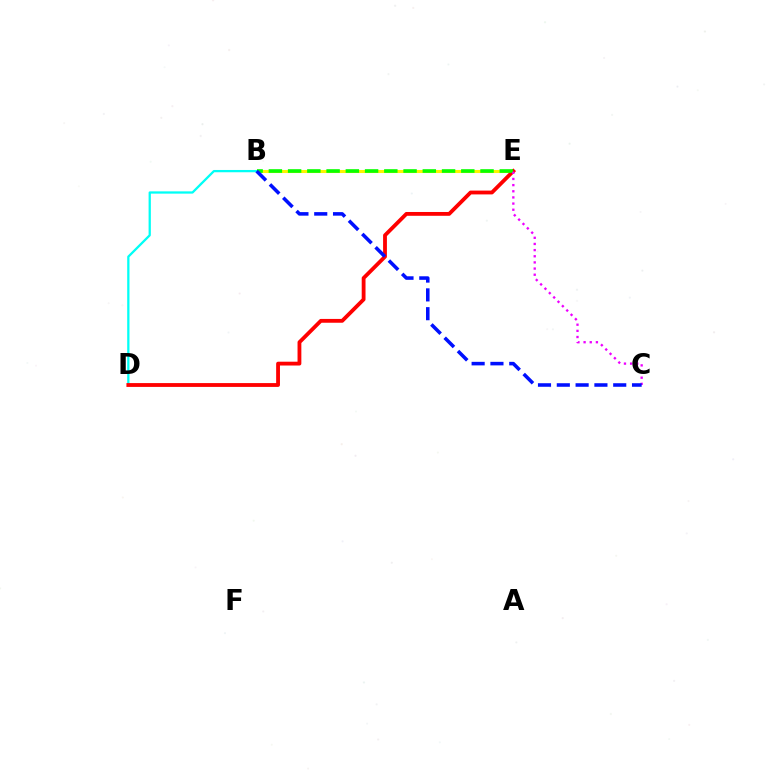{('B', 'E'): [{'color': '#fcf500', 'line_style': 'solid', 'thickness': 2.2}, {'color': '#08ff00', 'line_style': 'dashed', 'thickness': 2.61}], ('B', 'D'): [{'color': '#00fff6', 'line_style': 'solid', 'thickness': 1.64}], ('D', 'E'): [{'color': '#ff0000', 'line_style': 'solid', 'thickness': 2.75}], ('C', 'E'): [{'color': '#ee00ff', 'line_style': 'dotted', 'thickness': 1.67}], ('B', 'C'): [{'color': '#0010ff', 'line_style': 'dashed', 'thickness': 2.55}]}